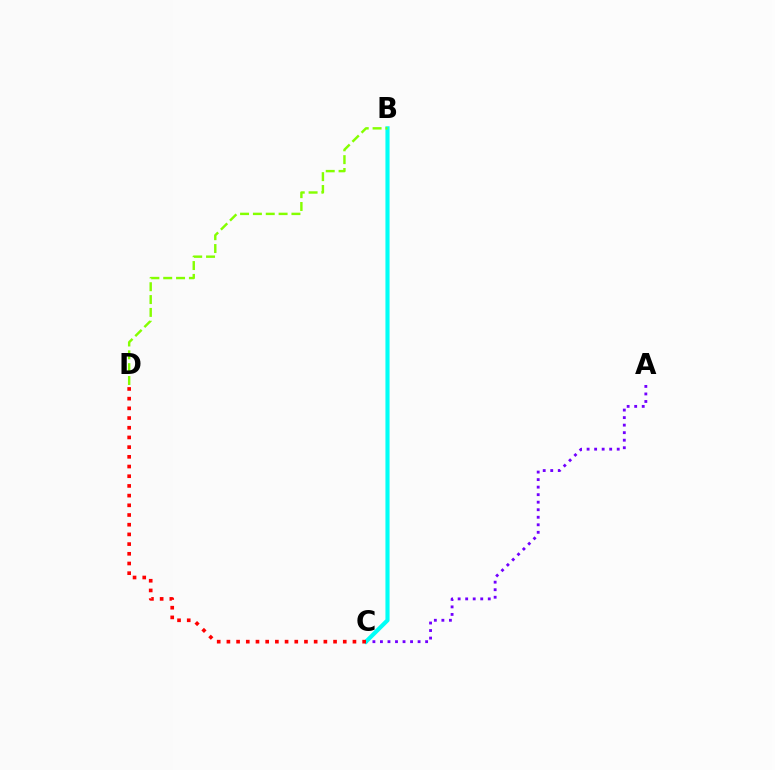{('A', 'C'): [{'color': '#7200ff', 'line_style': 'dotted', 'thickness': 2.05}], ('B', 'C'): [{'color': '#00fff6', 'line_style': 'solid', 'thickness': 2.97}], ('B', 'D'): [{'color': '#84ff00', 'line_style': 'dashed', 'thickness': 1.74}], ('C', 'D'): [{'color': '#ff0000', 'line_style': 'dotted', 'thickness': 2.63}]}